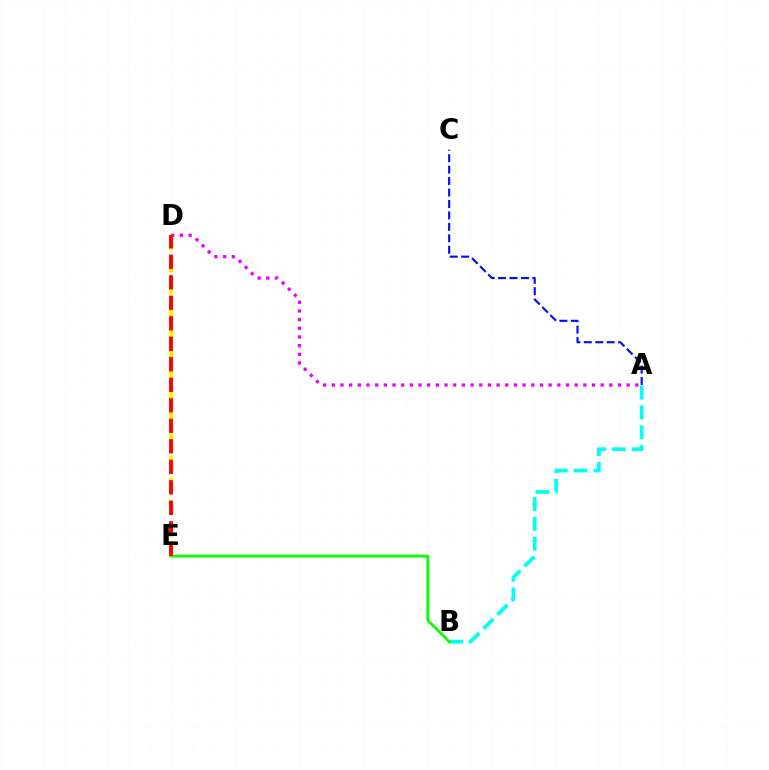{('A', 'B'): [{'color': '#00fff6', 'line_style': 'dashed', 'thickness': 2.7}], ('A', 'D'): [{'color': '#ee00ff', 'line_style': 'dotted', 'thickness': 2.36}], ('B', 'E'): [{'color': '#08ff00', 'line_style': 'solid', 'thickness': 2.02}], ('D', 'E'): [{'color': '#fcf500', 'line_style': 'dashed', 'thickness': 3.0}, {'color': '#ff0000', 'line_style': 'dashed', 'thickness': 2.79}], ('A', 'C'): [{'color': '#0010ff', 'line_style': 'dashed', 'thickness': 1.55}]}